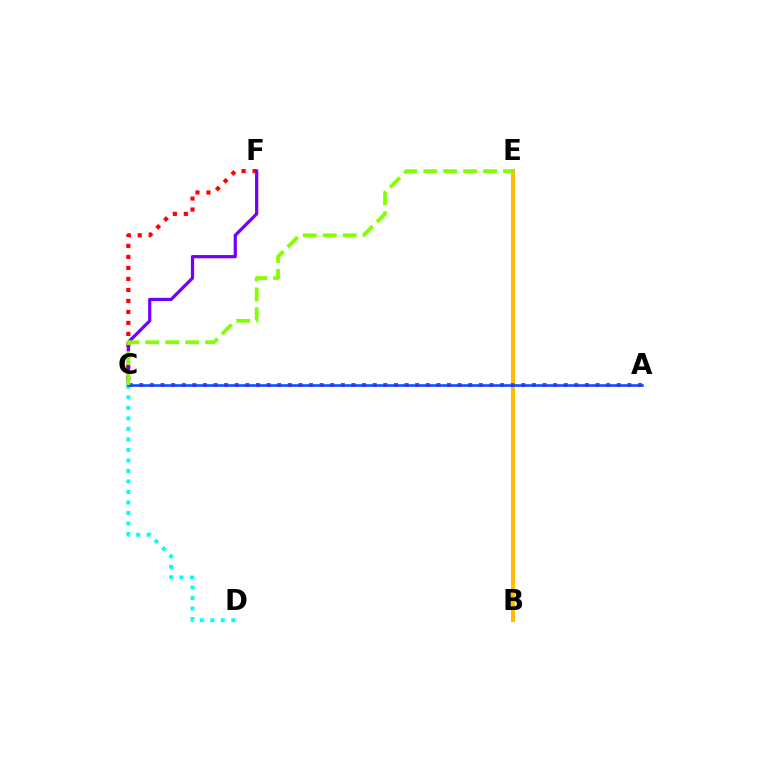{('B', 'E'): [{'color': '#00ff39', 'line_style': 'dashed', 'thickness': 1.76}, {'color': '#ffbd00', 'line_style': 'solid', 'thickness': 2.87}], ('C', 'F'): [{'color': '#ff0000', 'line_style': 'dotted', 'thickness': 2.99}, {'color': '#7200ff', 'line_style': 'solid', 'thickness': 2.32}], ('A', 'C'): [{'color': '#ff00cf', 'line_style': 'dotted', 'thickness': 2.88}, {'color': '#004bff', 'line_style': 'solid', 'thickness': 1.82}], ('C', 'D'): [{'color': '#00fff6', 'line_style': 'dotted', 'thickness': 2.86}], ('C', 'E'): [{'color': '#84ff00', 'line_style': 'dashed', 'thickness': 2.71}]}